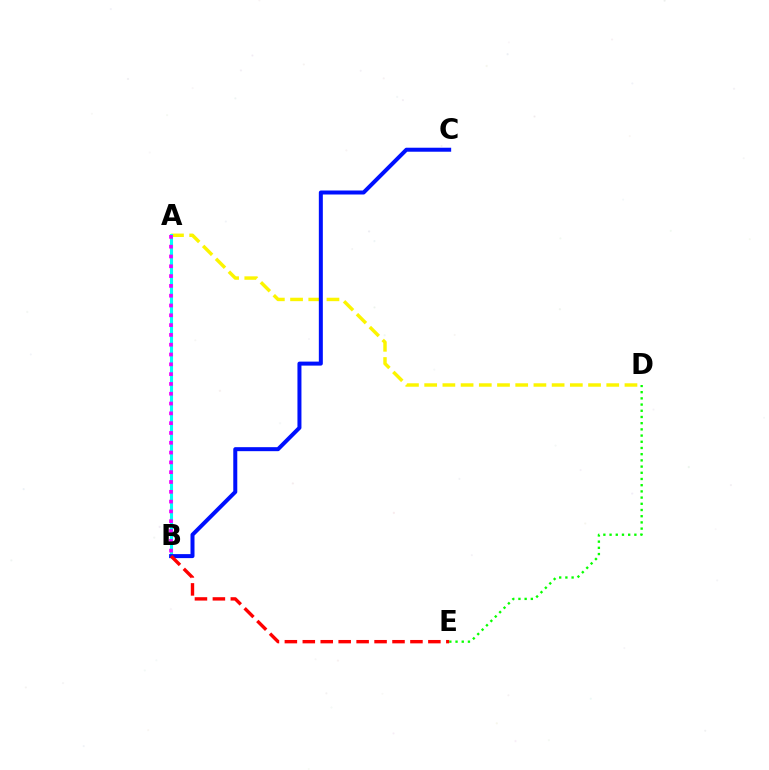{('A', 'D'): [{'color': '#fcf500', 'line_style': 'dashed', 'thickness': 2.47}], ('A', 'B'): [{'color': '#00fff6', 'line_style': 'solid', 'thickness': 2.21}, {'color': '#ee00ff', 'line_style': 'dotted', 'thickness': 2.66}], ('B', 'C'): [{'color': '#0010ff', 'line_style': 'solid', 'thickness': 2.88}], ('D', 'E'): [{'color': '#08ff00', 'line_style': 'dotted', 'thickness': 1.69}], ('B', 'E'): [{'color': '#ff0000', 'line_style': 'dashed', 'thickness': 2.44}]}